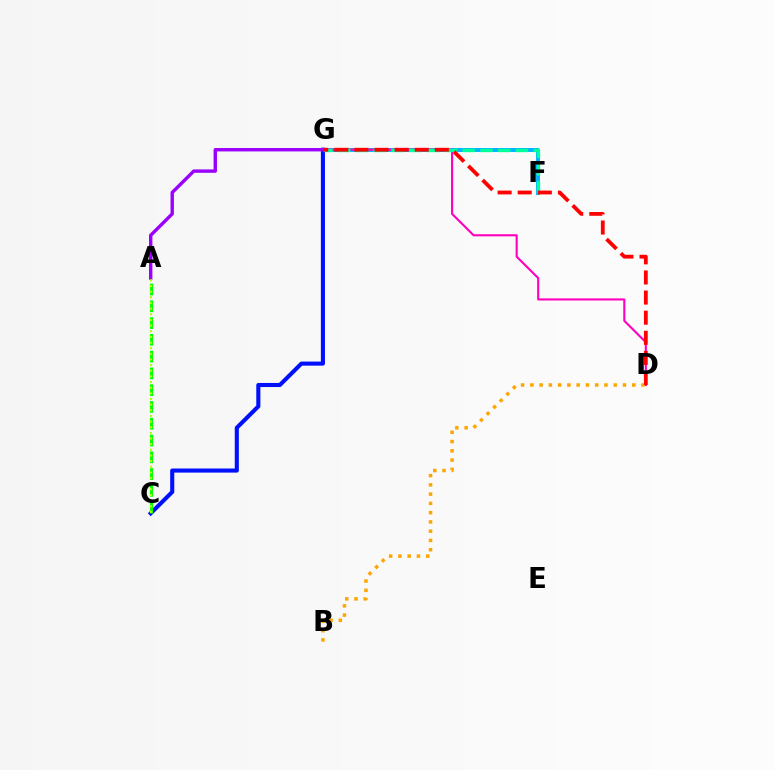{('F', 'G'): [{'color': '#00b5ff', 'line_style': 'solid', 'thickness': 2.83}, {'color': '#00ff9d', 'line_style': 'dashed', 'thickness': 2.41}], ('D', 'G'): [{'color': '#ff00bd', 'line_style': 'solid', 'thickness': 1.52}, {'color': '#ff0000', 'line_style': 'dashed', 'thickness': 2.73}], ('C', 'G'): [{'color': '#0010ff', 'line_style': 'solid', 'thickness': 2.95}], ('A', 'G'): [{'color': '#9b00ff', 'line_style': 'solid', 'thickness': 2.45}], ('B', 'D'): [{'color': '#ffa500', 'line_style': 'dotted', 'thickness': 2.52}], ('A', 'C'): [{'color': '#08ff00', 'line_style': 'dashed', 'thickness': 2.28}, {'color': '#b3ff00', 'line_style': 'dotted', 'thickness': 1.53}]}